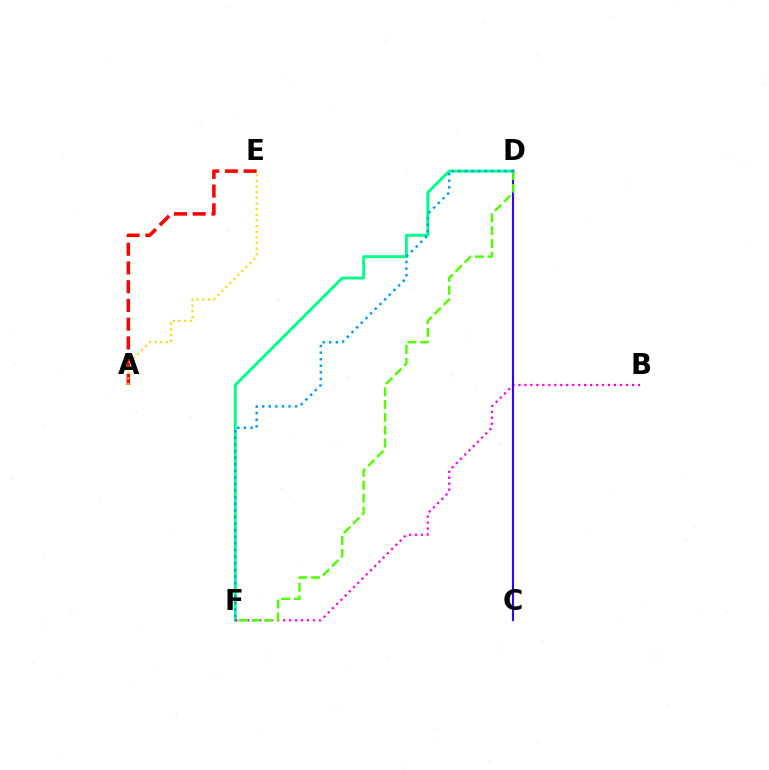{('D', 'F'): [{'color': '#00ff86', 'line_style': 'solid', 'thickness': 2.07}, {'color': '#4fff00', 'line_style': 'dashed', 'thickness': 1.74}, {'color': '#009eff', 'line_style': 'dotted', 'thickness': 1.79}], ('B', 'F'): [{'color': '#ff00ed', 'line_style': 'dotted', 'thickness': 1.62}], ('C', 'D'): [{'color': '#3700ff', 'line_style': 'solid', 'thickness': 1.53}], ('A', 'E'): [{'color': '#ff0000', 'line_style': 'dashed', 'thickness': 2.55}, {'color': '#ffd500', 'line_style': 'dotted', 'thickness': 1.54}]}